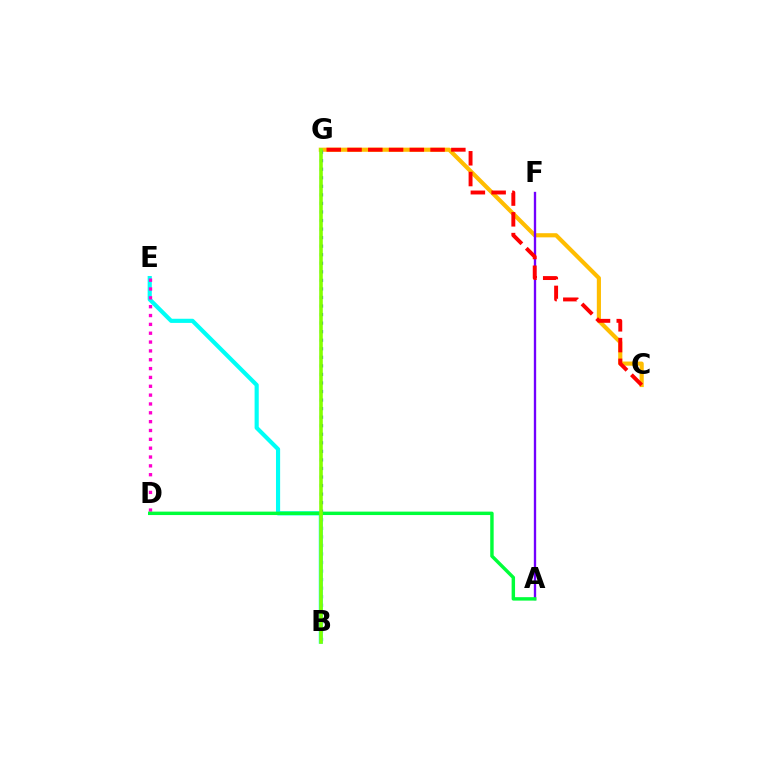{('C', 'G'): [{'color': '#ffbd00', 'line_style': 'solid', 'thickness': 2.98}, {'color': '#ff0000', 'line_style': 'dashed', 'thickness': 2.82}], ('A', 'F'): [{'color': '#7200ff', 'line_style': 'solid', 'thickness': 1.69}], ('B', 'G'): [{'color': '#004bff', 'line_style': 'dotted', 'thickness': 2.32}, {'color': '#84ff00', 'line_style': 'solid', 'thickness': 2.57}], ('B', 'E'): [{'color': '#00fff6', 'line_style': 'solid', 'thickness': 2.98}], ('D', 'E'): [{'color': '#ff00cf', 'line_style': 'dotted', 'thickness': 2.4}], ('A', 'D'): [{'color': '#00ff39', 'line_style': 'solid', 'thickness': 2.47}]}